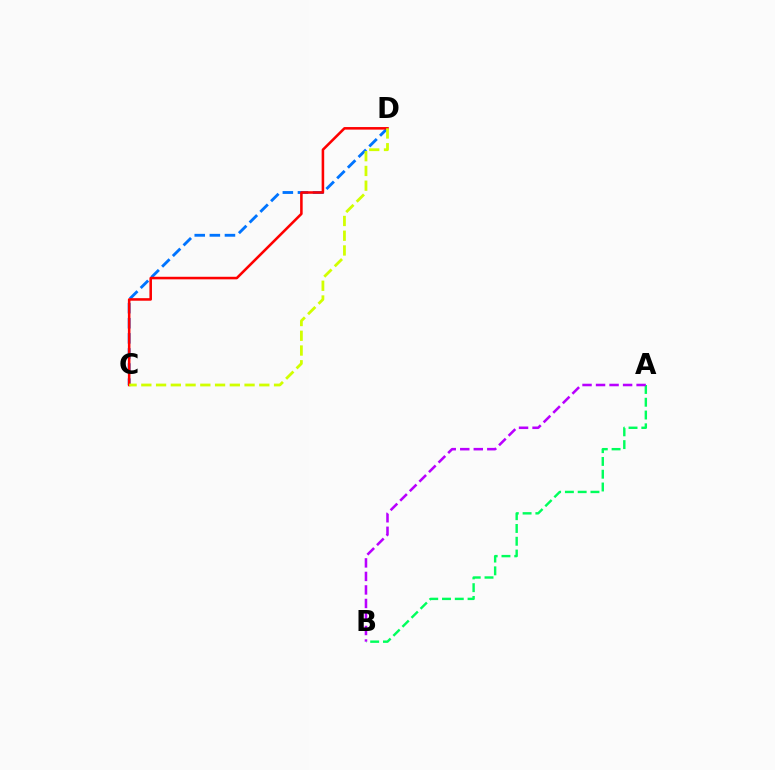{('A', 'B'): [{'color': '#00ff5c', 'line_style': 'dashed', 'thickness': 1.74}, {'color': '#b900ff', 'line_style': 'dashed', 'thickness': 1.84}], ('C', 'D'): [{'color': '#0074ff', 'line_style': 'dashed', 'thickness': 2.05}, {'color': '#ff0000', 'line_style': 'solid', 'thickness': 1.84}, {'color': '#d1ff00', 'line_style': 'dashed', 'thickness': 2.0}]}